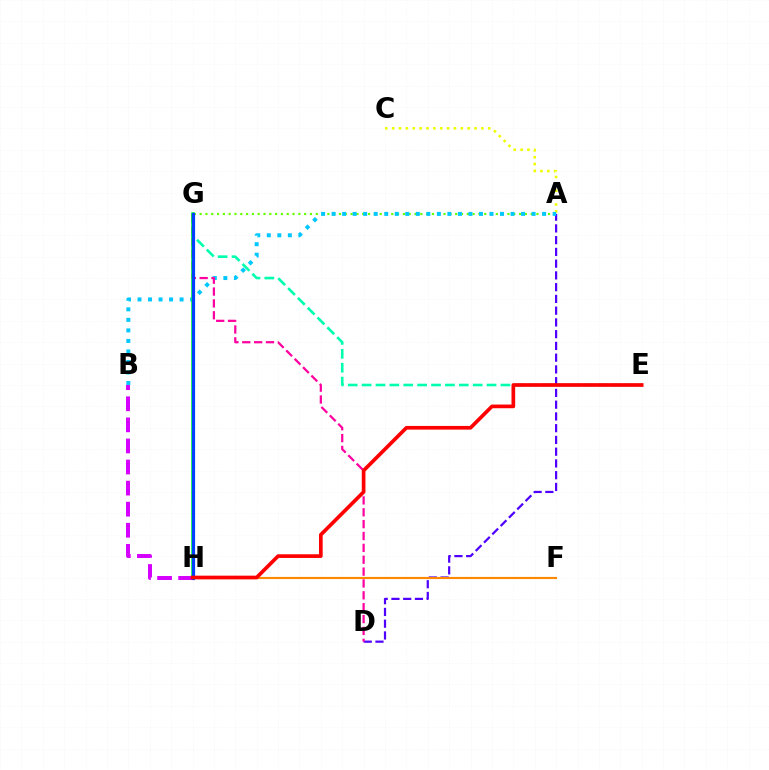{('A', 'G'): [{'color': '#66ff00', 'line_style': 'dotted', 'thickness': 1.58}], ('A', 'D'): [{'color': '#4f00ff', 'line_style': 'dashed', 'thickness': 1.6}], ('A', 'C'): [{'color': '#eeff00', 'line_style': 'dotted', 'thickness': 1.87}], ('F', 'H'): [{'color': '#ff8800', 'line_style': 'solid', 'thickness': 1.54}], ('A', 'B'): [{'color': '#00c7ff', 'line_style': 'dotted', 'thickness': 2.86}], ('E', 'G'): [{'color': '#00ffaf', 'line_style': 'dashed', 'thickness': 1.89}], ('D', 'G'): [{'color': '#ff00a0', 'line_style': 'dashed', 'thickness': 1.61}], ('G', 'H'): [{'color': '#00ff27', 'line_style': 'solid', 'thickness': 2.56}, {'color': '#003fff', 'line_style': 'solid', 'thickness': 2.29}], ('B', 'H'): [{'color': '#d600ff', 'line_style': 'dashed', 'thickness': 2.86}], ('E', 'H'): [{'color': '#ff0000', 'line_style': 'solid', 'thickness': 2.65}]}